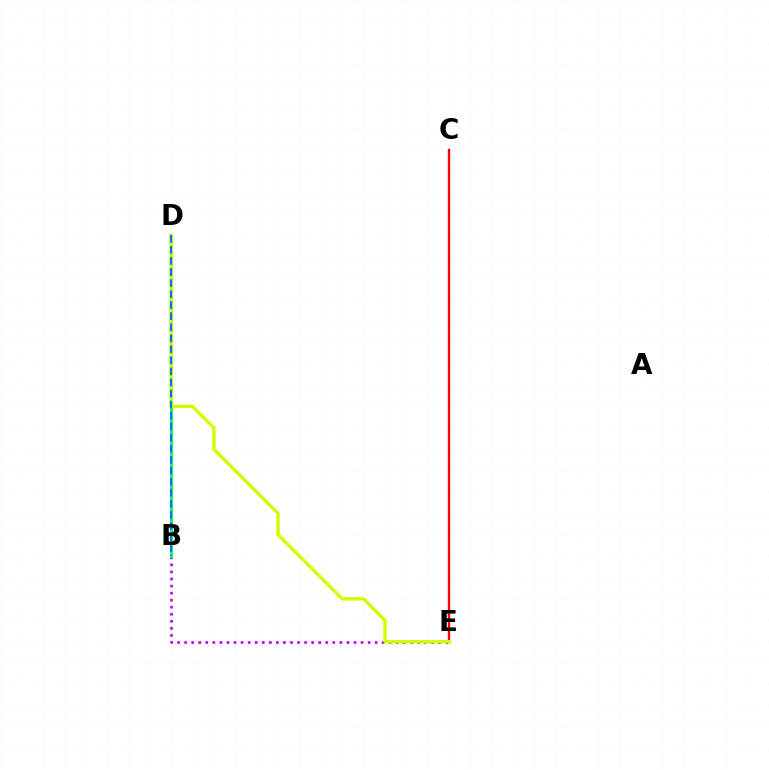{('B', 'E'): [{'color': '#b900ff', 'line_style': 'dotted', 'thickness': 1.92}], ('C', 'E'): [{'color': '#ff0000', 'line_style': 'solid', 'thickness': 1.71}], ('B', 'D'): [{'color': '#00ff5c', 'line_style': 'solid', 'thickness': 2.08}, {'color': '#0074ff', 'line_style': 'dashed', 'thickness': 1.5}], ('D', 'E'): [{'color': '#d1ff00', 'line_style': 'solid', 'thickness': 2.45}]}